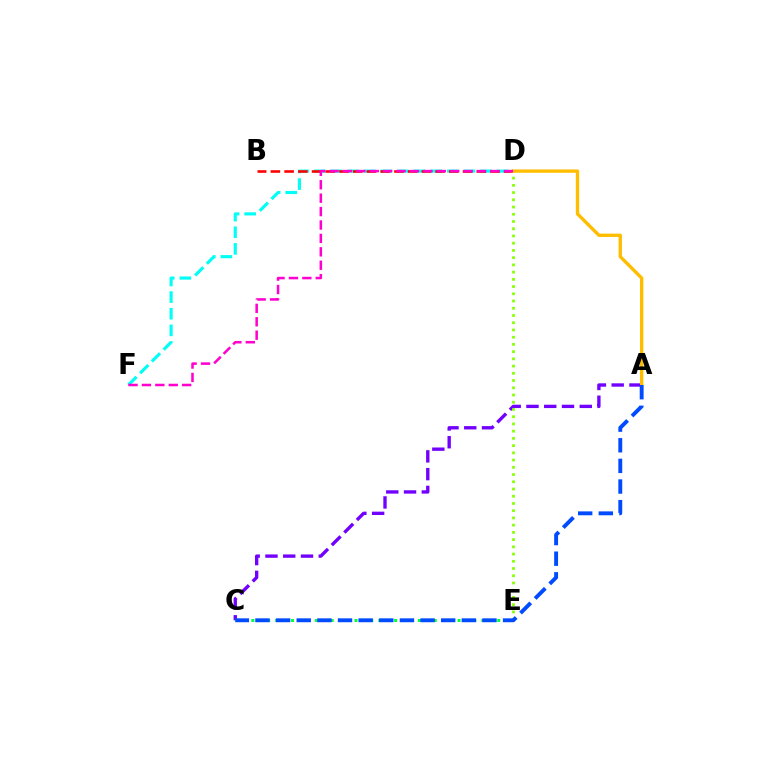{('A', 'C'): [{'color': '#7200ff', 'line_style': 'dashed', 'thickness': 2.41}, {'color': '#004bff', 'line_style': 'dashed', 'thickness': 2.8}], ('D', 'F'): [{'color': '#00fff6', 'line_style': 'dashed', 'thickness': 2.26}, {'color': '#ff00cf', 'line_style': 'dashed', 'thickness': 1.82}], ('D', 'E'): [{'color': '#84ff00', 'line_style': 'dotted', 'thickness': 1.96}], ('C', 'E'): [{'color': '#00ff39', 'line_style': 'dotted', 'thickness': 2.15}], ('B', 'D'): [{'color': '#ff0000', 'line_style': 'dashed', 'thickness': 1.86}], ('A', 'D'): [{'color': '#ffbd00', 'line_style': 'solid', 'thickness': 2.41}]}